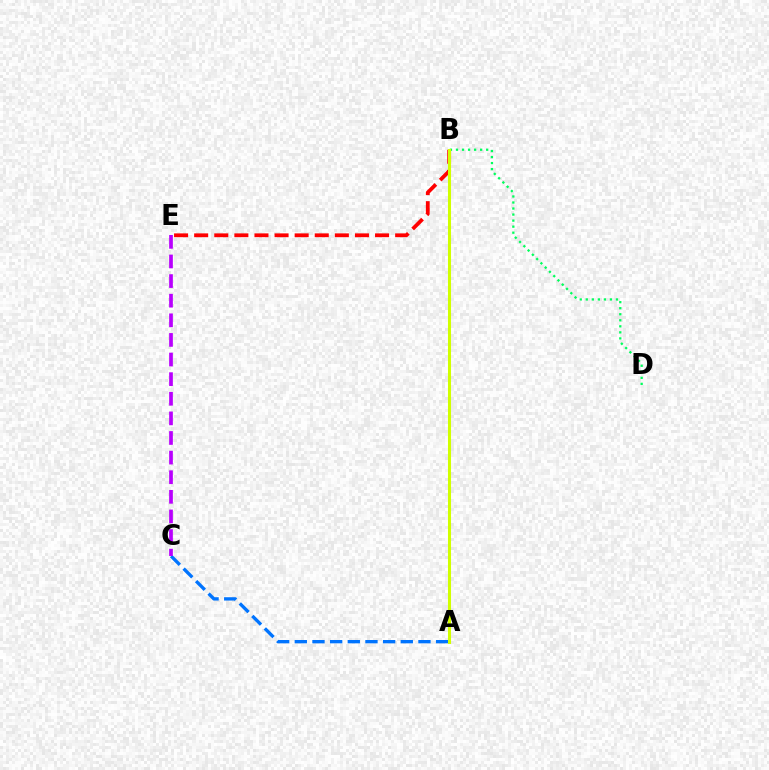{('B', 'E'): [{'color': '#ff0000', 'line_style': 'dashed', 'thickness': 2.73}], ('B', 'D'): [{'color': '#00ff5c', 'line_style': 'dotted', 'thickness': 1.64}], ('A', 'C'): [{'color': '#0074ff', 'line_style': 'dashed', 'thickness': 2.4}], ('A', 'B'): [{'color': '#d1ff00', 'line_style': 'solid', 'thickness': 2.19}], ('C', 'E'): [{'color': '#b900ff', 'line_style': 'dashed', 'thickness': 2.66}]}